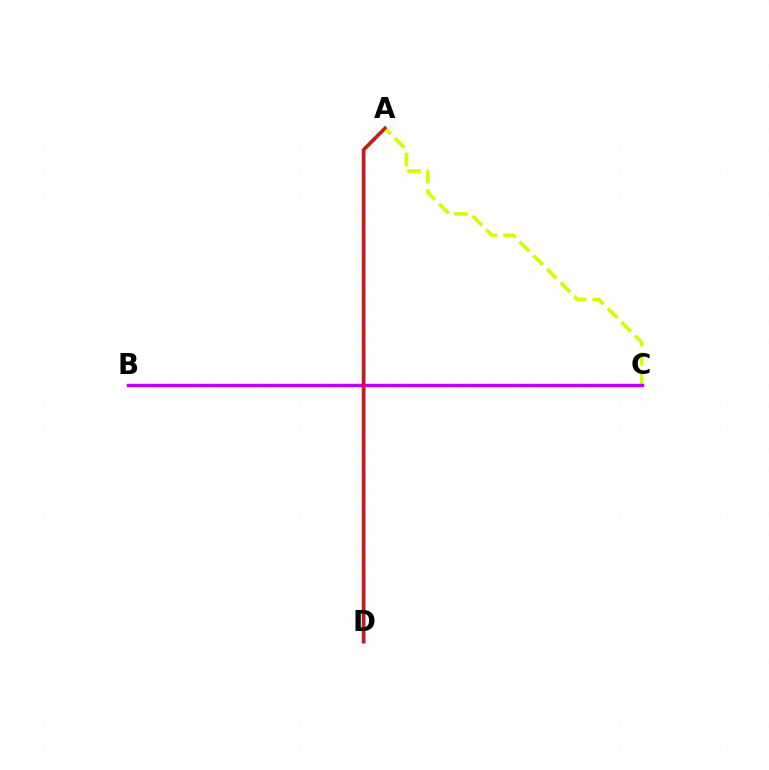{('A', 'D'): [{'color': '#0074ff', 'line_style': 'solid', 'thickness': 2.75}, {'color': '#00ff5c', 'line_style': 'dashed', 'thickness': 2.54}, {'color': '#ff0000', 'line_style': 'solid', 'thickness': 2.1}], ('A', 'C'): [{'color': '#d1ff00', 'line_style': 'dashed', 'thickness': 2.62}], ('B', 'C'): [{'color': '#b900ff', 'line_style': 'solid', 'thickness': 2.46}]}